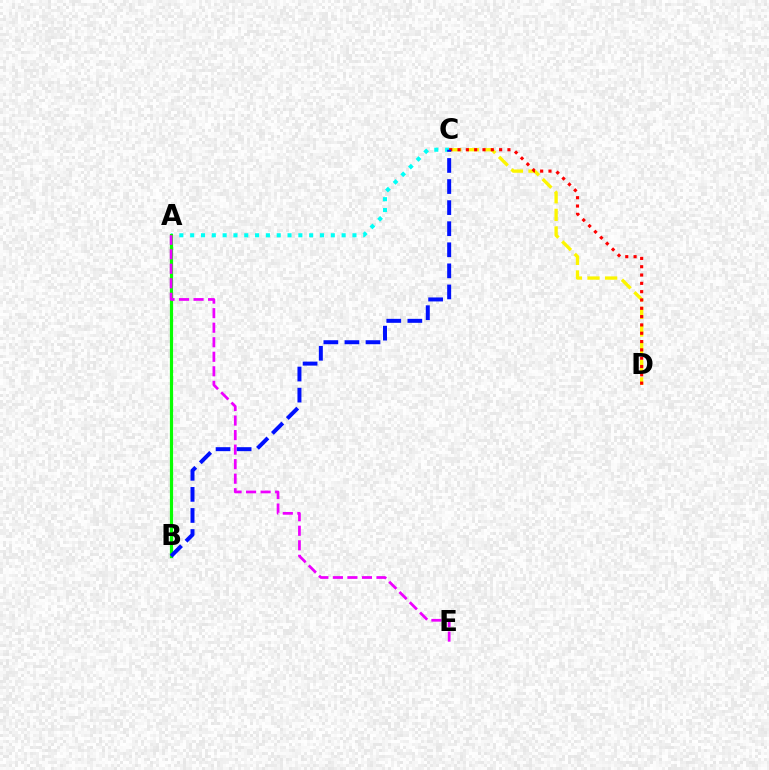{('A', 'C'): [{'color': '#00fff6', 'line_style': 'dotted', 'thickness': 2.94}], ('C', 'D'): [{'color': '#fcf500', 'line_style': 'dashed', 'thickness': 2.39}, {'color': '#ff0000', 'line_style': 'dotted', 'thickness': 2.26}], ('A', 'B'): [{'color': '#08ff00', 'line_style': 'solid', 'thickness': 2.3}], ('A', 'E'): [{'color': '#ee00ff', 'line_style': 'dashed', 'thickness': 1.97}], ('B', 'C'): [{'color': '#0010ff', 'line_style': 'dashed', 'thickness': 2.86}]}